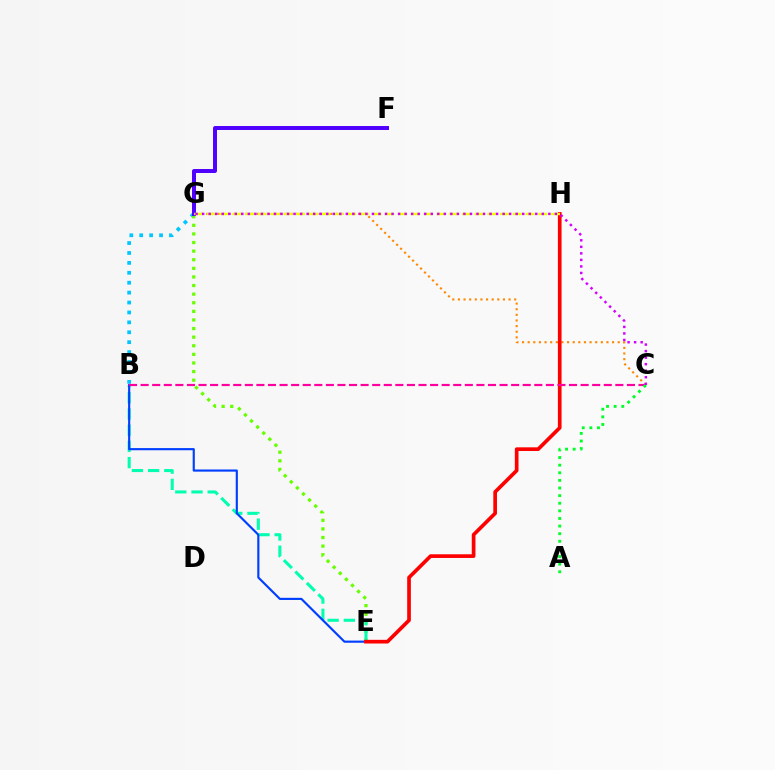{('B', 'G'): [{'color': '#00c7ff', 'line_style': 'dotted', 'thickness': 2.69}], ('E', 'G'): [{'color': '#66ff00', 'line_style': 'dotted', 'thickness': 2.34}], ('B', 'E'): [{'color': '#00ffaf', 'line_style': 'dashed', 'thickness': 2.2}, {'color': '#003fff', 'line_style': 'solid', 'thickness': 1.55}], ('C', 'G'): [{'color': '#ff8800', 'line_style': 'dotted', 'thickness': 1.53}, {'color': '#d600ff', 'line_style': 'dotted', 'thickness': 1.77}], ('F', 'G'): [{'color': '#4f00ff', 'line_style': 'solid', 'thickness': 2.86}], ('E', 'H'): [{'color': '#ff0000', 'line_style': 'solid', 'thickness': 2.65}], ('G', 'H'): [{'color': '#eeff00', 'line_style': 'dashed', 'thickness': 1.73}], ('B', 'C'): [{'color': '#ff00a0', 'line_style': 'dashed', 'thickness': 1.57}], ('A', 'C'): [{'color': '#00ff27', 'line_style': 'dotted', 'thickness': 2.07}]}